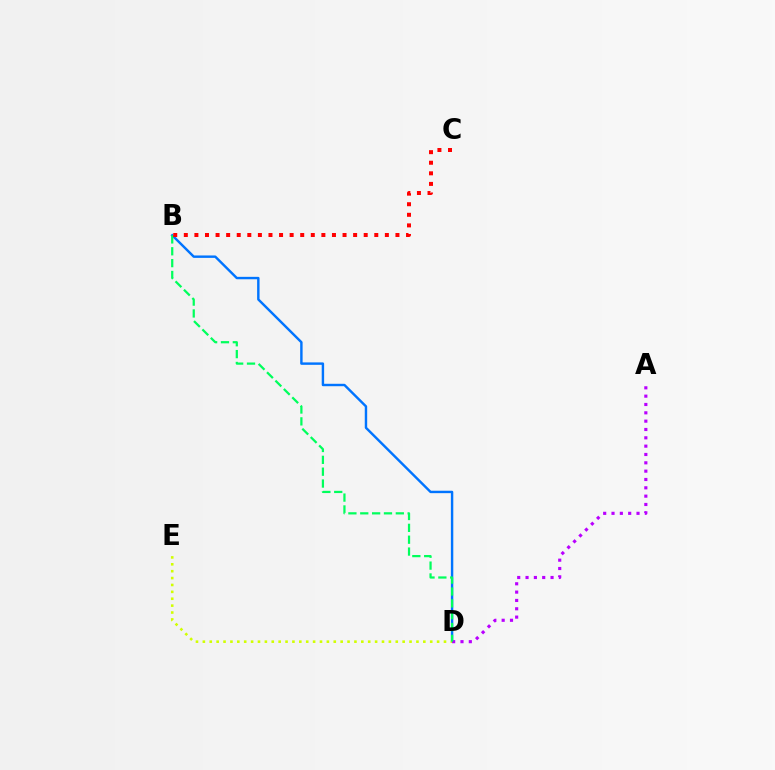{('B', 'D'): [{'color': '#0074ff', 'line_style': 'solid', 'thickness': 1.74}, {'color': '#00ff5c', 'line_style': 'dashed', 'thickness': 1.61}], ('D', 'E'): [{'color': '#d1ff00', 'line_style': 'dotted', 'thickness': 1.87}], ('A', 'D'): [{'color': '#b900ff', 'line_style': 'dotted', 'thickness': 2.26}], ('B', 'C'): [{'color': '#ff0000', 'line_style': 'dotted', 'thickness': 2.87}]}